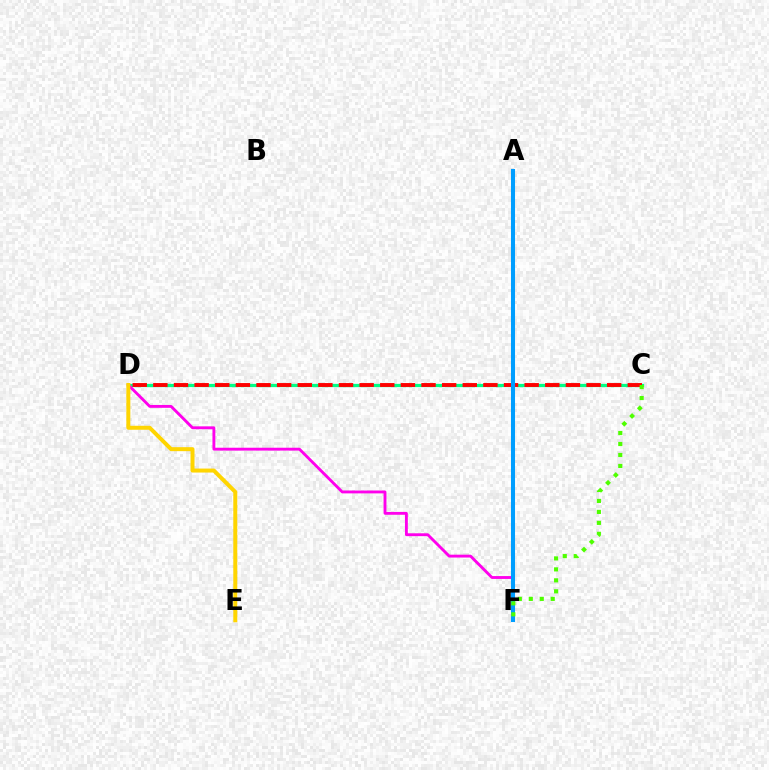{('C', 'D'): [{'color': '#00ff86', 'line_style': 'solid', 'thickness': 2.34}, {'color': '#ff0000', 'line_style': 'dashed', 'thickness': 2.8}], ('D', 'F'): [{'color': '#ff00ed', 'line_style': 'solid', 'thickness': 2.06}], ('A', 'F'): [{'color': '#3700ff', 'line_style': 'dotted', 'thickness': 2.78}, {'color': '#009eff', 'line_style': 'solid', 'thickness': 2.92}], ('D', 'E'): [{'color': '#ffd500', 'line_style': 'solid', 'thickness': 2.87}], ('C', 'F'): [{'color': '#4fff00', 'line_style': 'dotted', 'thickness': 2.98}]}